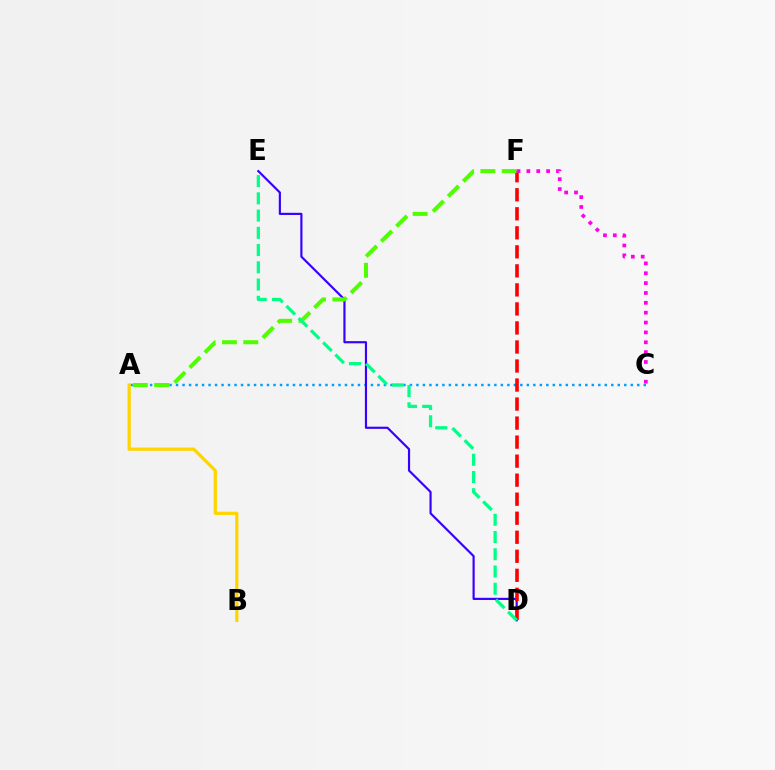{('A', 'C'): [{'color': '#009eff', 'line_style': 'dotted', 'thickness': 1.76}], ('D', 'E'): [{'color': '#3700ff', 'line_style': 'solid', 'thickness': 1.56}, {'color': '#00ff86', 'line_style': 'dashed', 'thickness': 2.34}], ('D', 'F'): [{'color': '#ff0000', 'line_style': 'dashed', 'thickness': 2.58}], ('A', 'F'): [{'color': '#4fff00', 'line_style': 'dashed', 'thickness': 2.9}], ('C', 'F'): [{'color': '#ff00ed', 'line_style': 'dotted', 'thickness': 2.68}], ('A', 'B'): [{'color': '#ffd500', 'line_style': 'solid', 'thickness': 2.34}]}